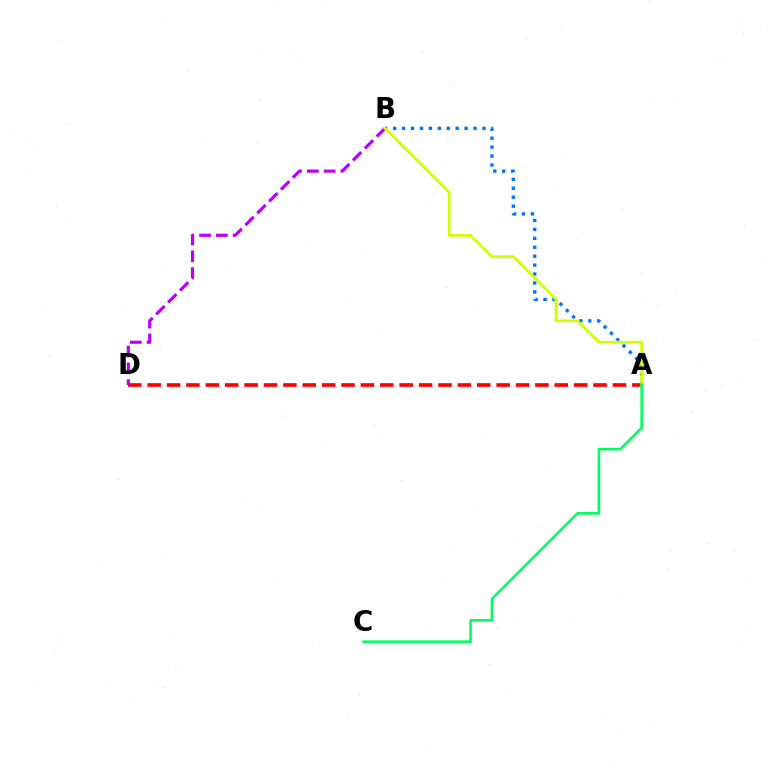{('A', 'D'): [{'color': '#ff0000', 'line_style': 'dashed', 'thickness': 2.63}], ('A', 'B'): [{'color': '#0074ff', 'line_style': 'dotted', 'thickness': 2.43}, {'color': '#d1ff00', 'line_style': 'solid', 'thickness': 1.99}], ('B', 'D'): [{'color': '#b900ff', 'line_style': 'dashed', 'thickness': 2.28}], ('A', 'C'): [{'color': '#00ff5c', 'line_style': 'solid', 'thickness': 1.86}]}